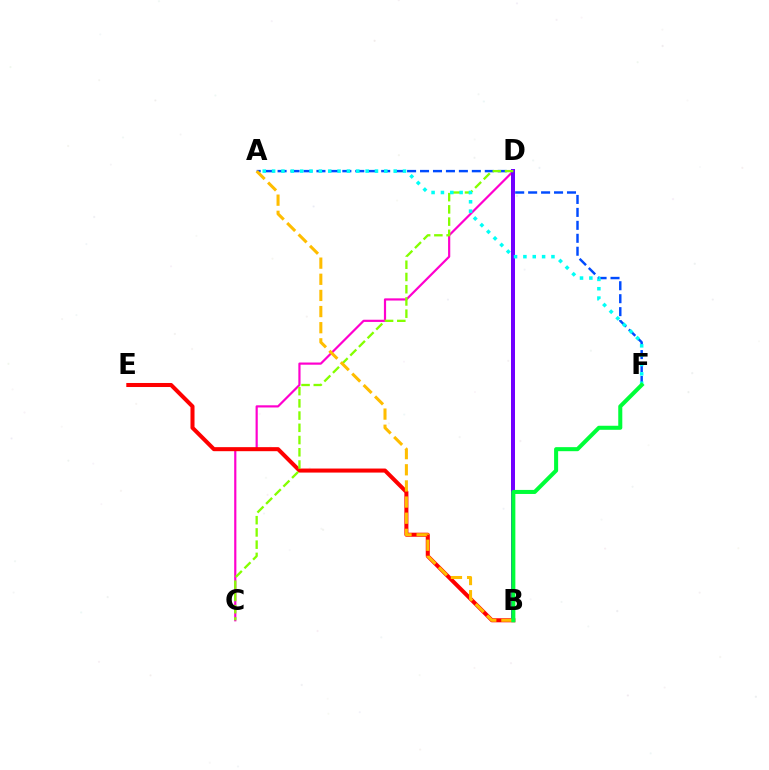{('A', 'F'): [{'color': '#004bff', 'line_style': 'dashed', 'thickness': 1.76}, {'color': '#00fff6', 'line_style': 'dotted', 'thickness': 2.54}], ('C', 'D'): [{'color': '#ff00cf', 'line_style': 'solid', 'thickness': 1.58}, {'color': '#84ff00', 'line_style': 'dashed', 'thickness': 1.66}], ('B', 'E'): [{'color': '#ff0000', 'line_style': 'solid', 'thickness': 2.91}], ('B', 'D'): [{'color': '#7200ff', 'line_style': 'solid', 'thickness': 2.87}], ('A', 'B'): [{'color': '#ffbd00', 'line_style': 'dashed', 'thickness': 2.19}], ('B', 'F'): [{'color': '#00ff39', 'line_style': 'solid', 'thickness': 2.91}]}